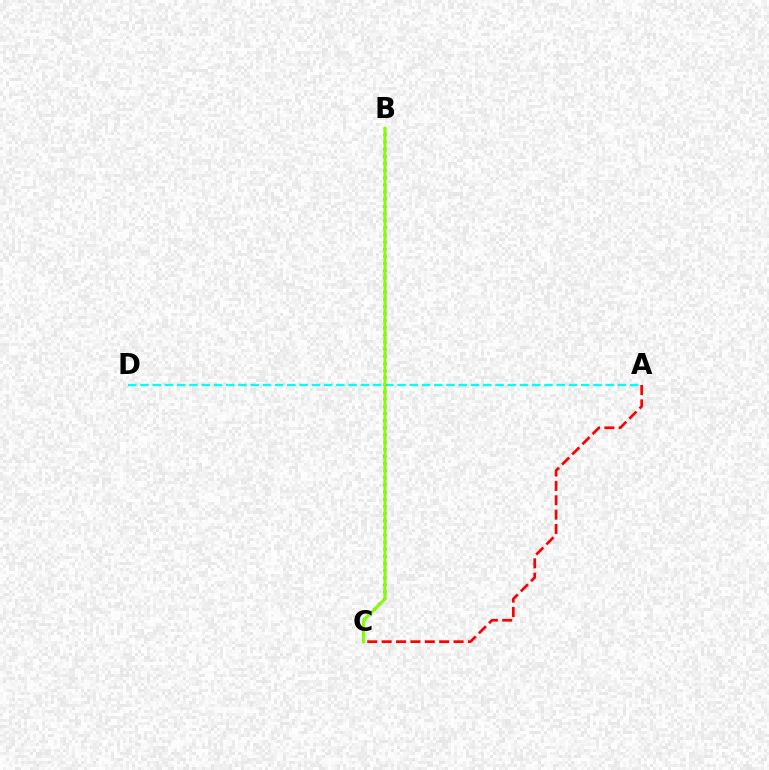{('A', 'D'): [{'color': '#00fff6', 'line_style': 'dashed', 'thickness': 1.66}], ('B', 'C'): [{'color': '#7200ff', 'line_style': 'dotted', 'thickness': 1.94}, {'color': '#84ff00', 'line_style': 'solid', 'thickness': 2.21}], ('A', 'C'): [{'color': '#ff0000', 'line_style': 'dashed', 'thickness': 1.95}]}